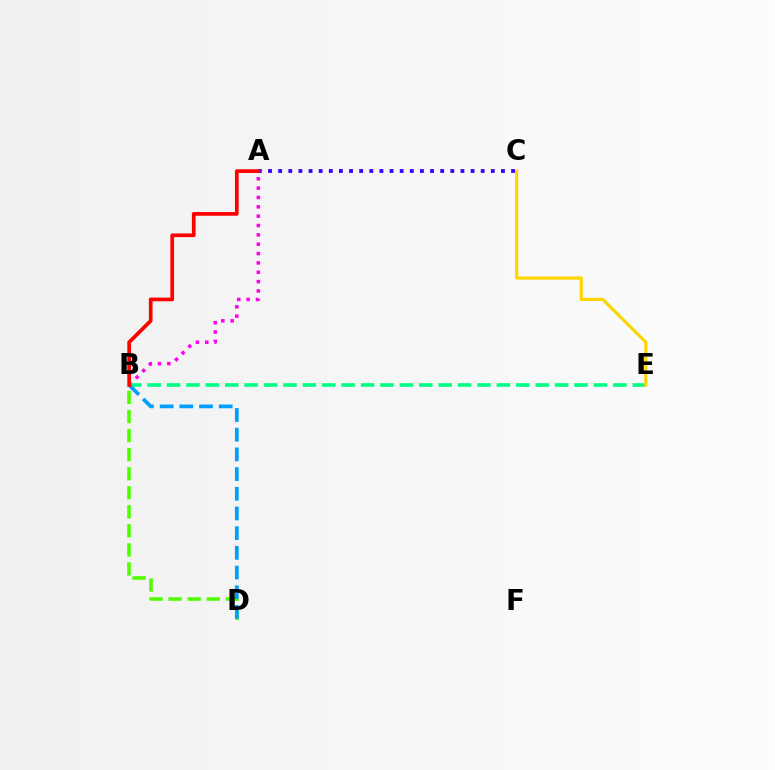{('A', 'B'): [{'color': '#ff00ed', 'line_style': 'dotted', 'thickness': 2.54}, {'color': '#ff0000', 'line_style': 'solid', 'thickness': 2.66}], ('A', 'C'): [{'color': '#3700ff', 'line_style': 'dotted', 'thickness': 2.75}], ('B', 'D'): [{'color': '#4fff00', 'line_style': 'dashed', 'thickness': 2.59}, {'color': '#009eff', 'line_style': 'dashed', 'thickness': 2.68}], ('B', 'E'): [{'color': '#00ff86', 'line_style': 'dashed', 'thickness': 2.64}], ('C', 'E'): [{'color': '#ffd500', 'line_style': 'solid', 'thickness': 2.29}]}